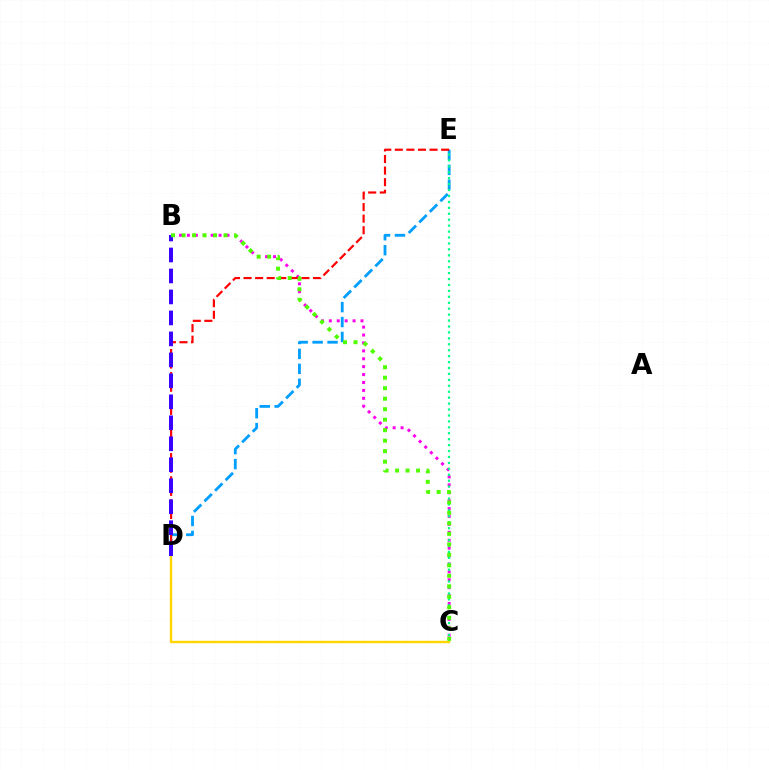{('B', 'C'): [{'color': '#ff00ed', 'line_style': 'dotted', 'thickness': 2.15}, {'color': '#4fff00', 'line_style': 'dotted', 'thickness': 2.85}], ('D', 'E'): [{'color': '#009eff', 'line_style': 'dashed', 'thickness': 2.03}, {'color': '#ff0000', 'line_style': 'dashed', 'thickness': 1.57}], ('C', 'E'): [{'color': '#00ff86', 'line_style': 'dotted', 'thickness': 1.61}], ('C', 'D'): [{'color': '#ffd500', 'line_style': 'solid', 'thickness': 1.72}], ('B', 'D'): [{'color': '#3700ff', 'line_style': 'dashed', 'thickness': 2.85}]}